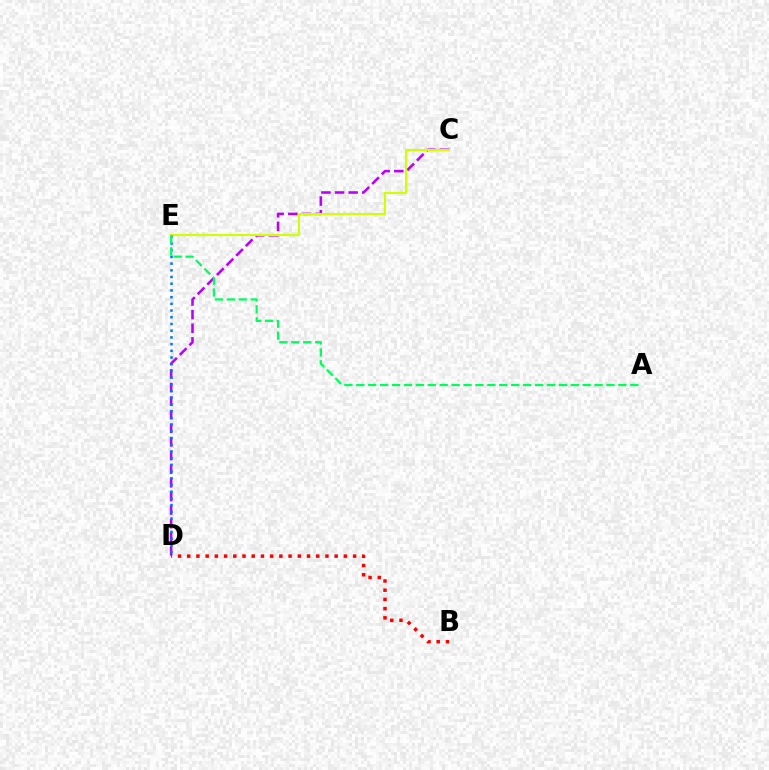{('C', 'D'): [{'color': '#b900ff', 'line_style': 'dashed', 'thickness': 1.85}], ('B', 'D'): [{'color': '#ff0000', 'line_style': 'dotted', 'thickness': 2.5}], ('C', 'E'): [{'color': '#d1ff00', 'line_style': 'solid', 'thickness': 1.51}], ('D', 'E'): [{'color': '#0074ff', 'line_style': 'dotted', 'thickness': 1.82}], ('A', 'E'): [{'color': '#00ff5c', 'line_style': 'dashed', 'thickness': 1.62}]}